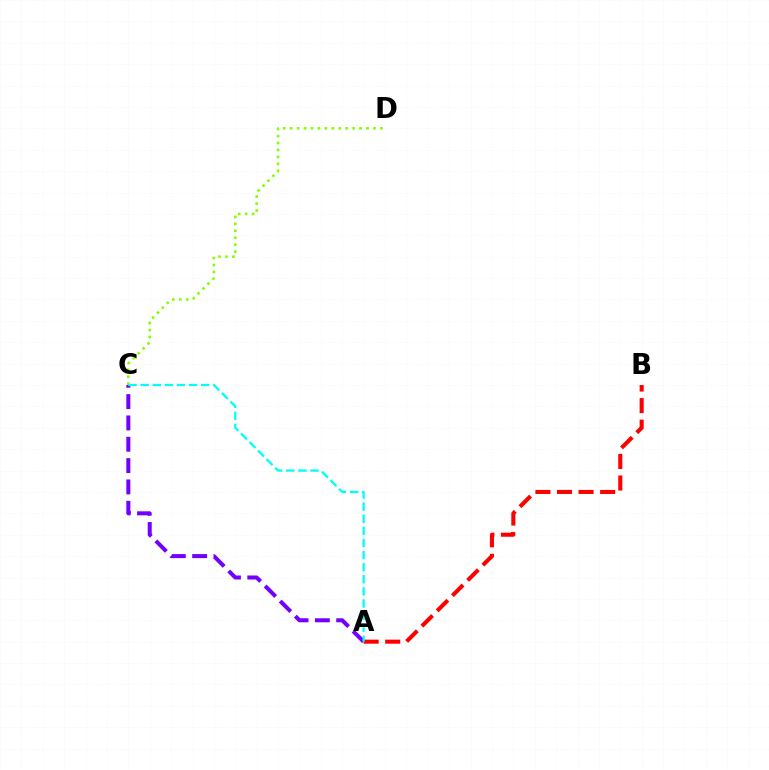{('C', 'D'): [{'color': '#84ff00', 'line_style': 'dotted', 'thickness': 1.89}], ('A', 'C'): [{'color': '#7200ff', 'line_style': 'dashed', 'thickness': 2.9}, {'color': '#00fff6', 'line_style': 'dashed', 'thickness': 1.64}], ('A', 'B'): [{'color': '#ff0000', 'line_style': 'dashed', 'thickness': 2.93}]}